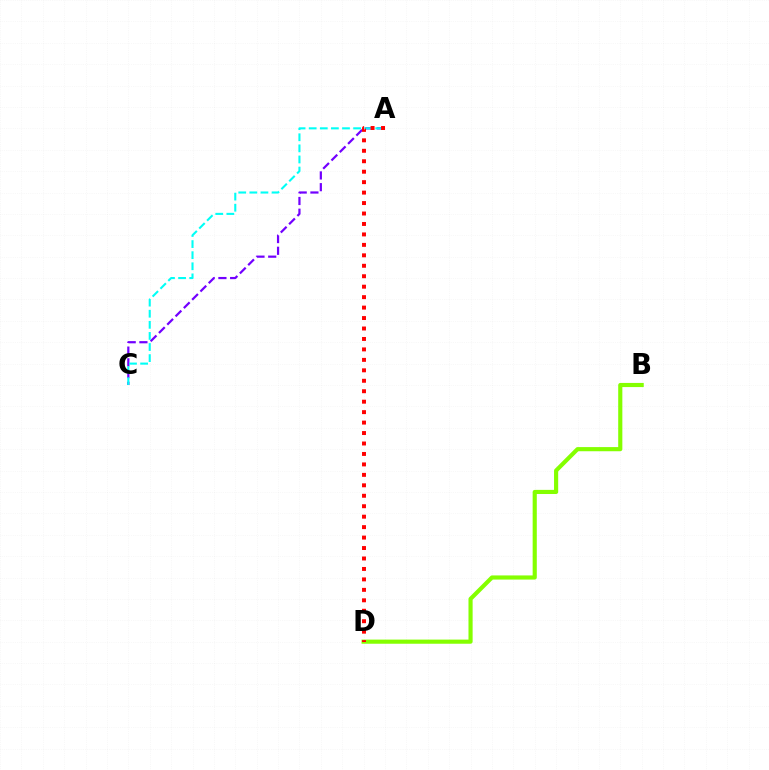{('B', 'D'): [{'color': '#84ff00', 'line_style': 'solid', 'thickness': 2.98}], ('A', 'C'): [{'color': '#7200ff', 'line_style': 'dashed', 'thickness': 1.59}, {'color': '#00fff6', 'line_style': 'dashed', 'thickness': 1.51}], ('A', 'D'): [{'color': '#ff0000', 'line_style': 'dotted', 'thickness': 2.84}]}